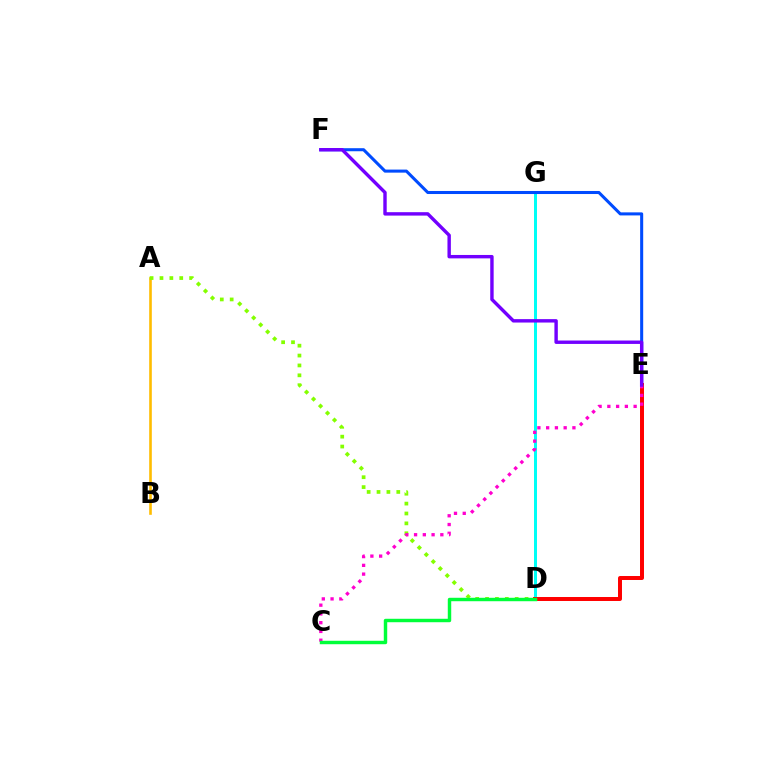{('D', 'G'): [{'color': '#00fff6', 'line_style': 'solid', 'thickness': 2.15}], ('A', 'B'): [{'color': '#ffbd00', 'line_style': 'solid', 'thickness': 1.89}], ('E', 'F'): [{'color': '#004bff', 'line_style': 'solid', 'thickness': 2.2}, {'color': '#7200ff', 'line_style': 'solid', 'thickness': 2.45}], ('A', 'D'): [{'color': '#84ff00', 'line_style': 'dotted', 'thickness': 2.69}], ('D', 'E'): [{'color': '#ff0000', 'line_style': 'solid', 'thickness': 2.86}], ('C', 'E'): [{'color': '#ff00cf', 'line_style': 'dotted', 'thickness': 2.38}], ('C', 'D'): [{'color': '#00ff39', 'line_style': 'solid', 'thickness': 2.48}]}